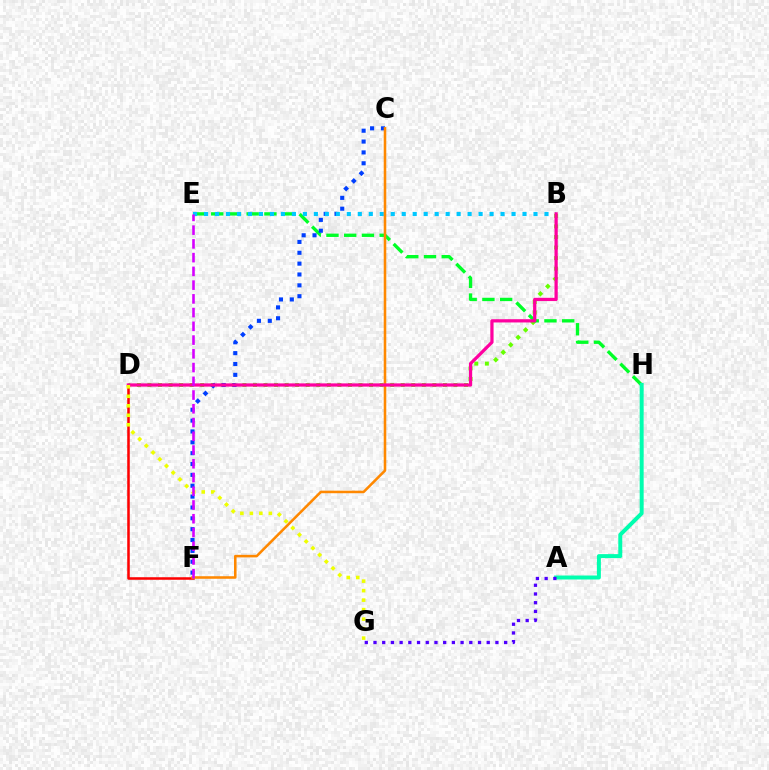{('B', 'D'): [{'color': '#66ff00', 'line_style': 'dotted', 'thickness': 2.87}, {'color': '#ff00a0', 'line_style': 'solid', 'thickness': 2.34}], ('E', 'H'): [{'color': '#00ff27', 'line_style': 'dashed', 'thickness': 2.41}], ('C', 'F'): [{'color': '#003fff', 'line_style': 'dotted', 'thickness': 2.95}, {'color': '#ff8800', 'line_style': 'solid', 'thickness': 1.84}], ('D', 'F'): [{'color': '#ff0000', 'line_style': 'solid', 'thickness': 1.82}], ('B', 'E'): [{'color': '#00c7ff', 'line_style': 'dotted', 'thickness': 2.98}], ('A', 'H'): [{'color': '#00ffaf', 'line_style': 'solid', 'thickness': 2.86}], ('D', 'G'): [{'color': '#eeff00', 'line_style': 'dotted', 'thickness': 2.58}], ('A', 'G'): [{'color': '#4f00ff', 'line_style': 'dotted', 'thickness': 2.37}], ('E', 'F'): [{'color': '#d600ff', 'line_style': 'dashed', 'thickness': 1.87}]}